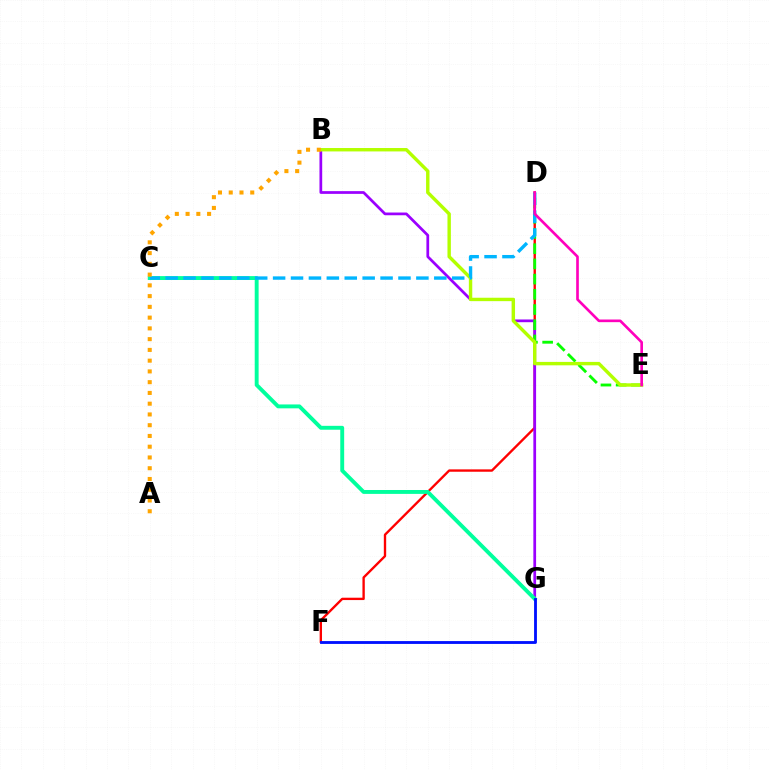{('D', 'F'): [{'color': '#ff0000', 'line_style': 'solid', 'thickness': 1.7}], ('B', 'G'): [{'color': '#9b00ff', 'line_style': 'solid', 'thickness': 1.97}], ('D', 'E'): [{'color': '#08ff00', 'line_style': 'dashed', 'thickness': 2.07}, {'color': '#ff00bd', 'line_style': 'solid', 'thickness': 1.91}], ('C', 'G'): [{'color': '#00ff9d', 'line_style': 'solid', 'thickness': 2.8}], ('F', 'G'): [{'color': '#0010ff', 'line_style': 'solid', 'thickness': 2.04}], ('B', 'E'): [{'color': '#b3ff00', 'line_style': 'solid', 'thickness': 2.45}], ('C', 'D'): [{'color': '#00b5ff', 'line_style': 'dashed', 'thickness': 2.43}], ('A', 'B'): [{'color': '#ffa500', 'line_style': 'dotted', 'thickness': 2.92}]}